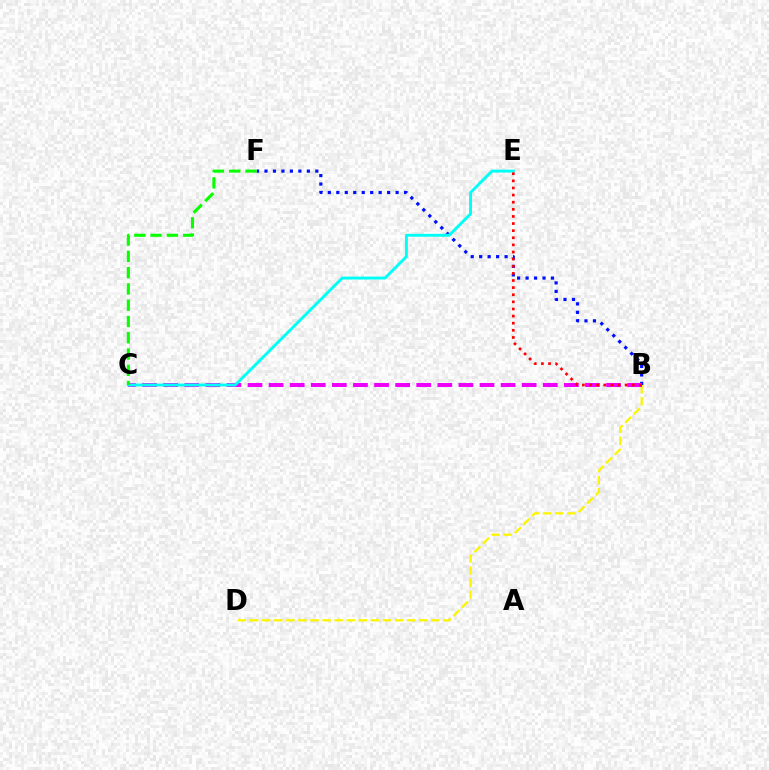{('B', 'D'): [{'color': '#fcf500', 'line_style': 'dashed', 'thickness': 1.64}], ('B', 'F'): [{'color': '#0010ff', 'line_style': 'dotted', 'thickness': 2.3}], ('B', 'C'): [{'color': '#ee00ff', 'line_style': 'dashed', 'thickness': 2.87}], ('C', 'E'): [{'color': '#00fff6', 'line_style': 'solid', 'thickness': 2.09}], ('B', 'E'): [{'color': '#ff0000', 'line_style': 'dotted', 'thickness': 1.93}], ('C', 'F'): [{'color': '#08ff00', 'line_style': 'dashed', 'thickness': 2.21}]}